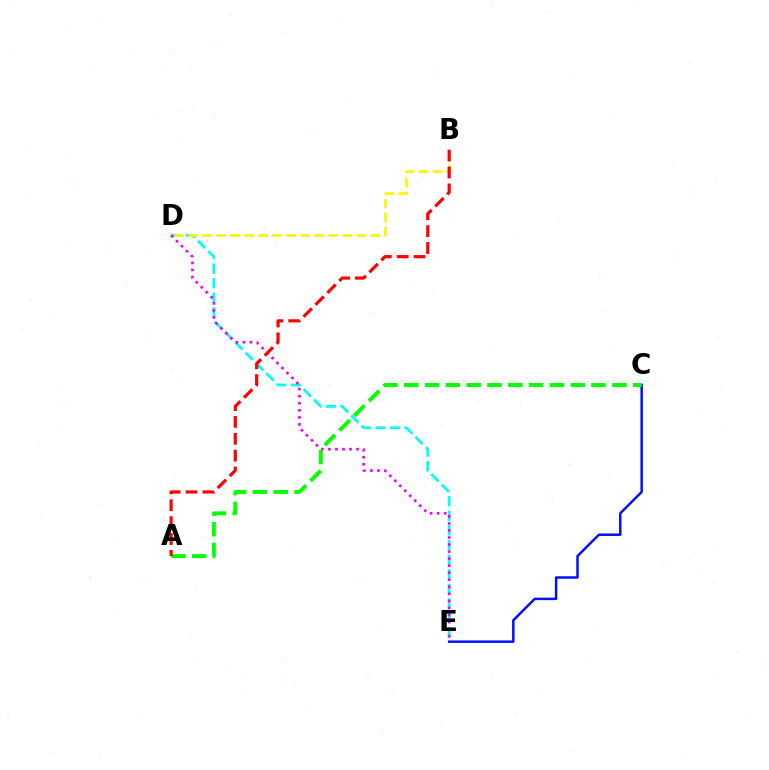{('C', 'E'): [{'color': '#0010ff', 'line_style': 'solid', 'thickness': 1.79}], ('D', 'E'): [{'color': '#00fff6', 'line_style': 'dashed', 'thickness': 1.99}, {'color': '#ee00ff', 'line_style': 'dotted', 'thickness': 1.91}], ('A', 'C'): [{'color': '#08ff00', 'line_style': 'dashed', 'thickness': 2.83}], ('B', 'D'): [{'color': '#fcf500', 'line_style': 'dashed', 'thickness': 1.9}], ('A', 'B'): [{'color': '#ff0000', 'line_style': 'dashed', 'thickness': 2.29}]}